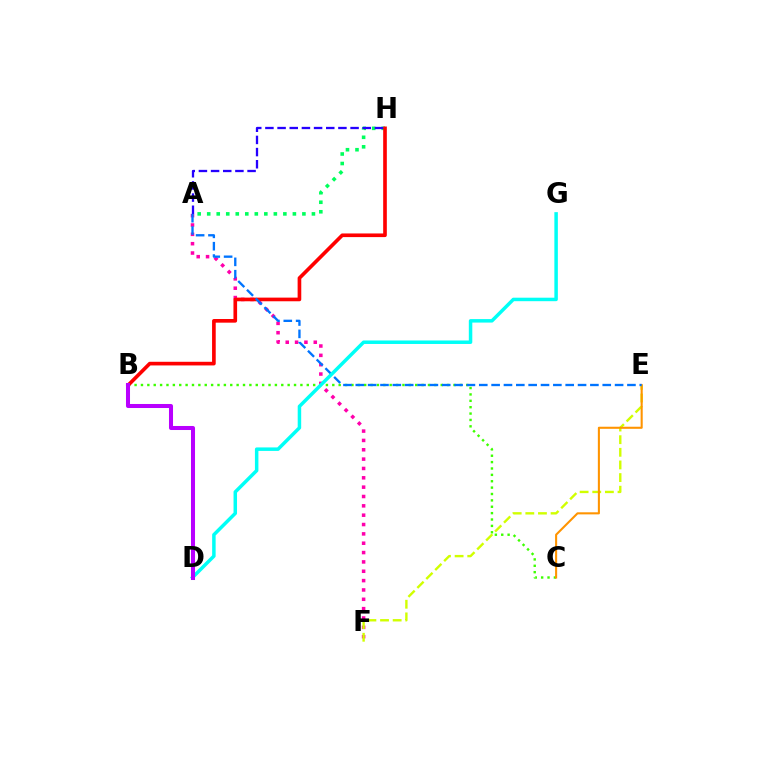{('A', 'H'): [{'color': '#00ff5c', 'line_style': 'dotted', 'thickness': 2.59}, {'color': '#2500ff', 'line_style': 'dashed', 'thickness': 1.65}], ('A', 'F'): [{'color': '#ff00ac', 'line_style': 'dotted', 'thickness': 2.54}], ('B', 'C'): [{'color': '#3dff00', 'line_style': 'dotted', 'thickness': 1.73}], ('B', 'H'): [{'color': '#ff0000', 'line_style': 'solid', 'thickness': 2.63}], ('E', 'F'): [{'color': '#d1ff00', 'line_style': 'dashed', 'thickness': 1.72}], ('C', 'E'): [{'color': '#ff9400', 'line_style': 'solid', 'thickness': 1.5}], ('A', 'E'): [{'color': '#0074ff', 'line_style': 'dashed', 'thickness': 1.68}], ('D', 'G'): [{'color': '#00fff6', 'line_style': 'solid', 'thickness': 2.51}], ('B', 'D'): [{'color': '#b900ff', 'line_style': 'solid', 'thickness': 2.9}]}